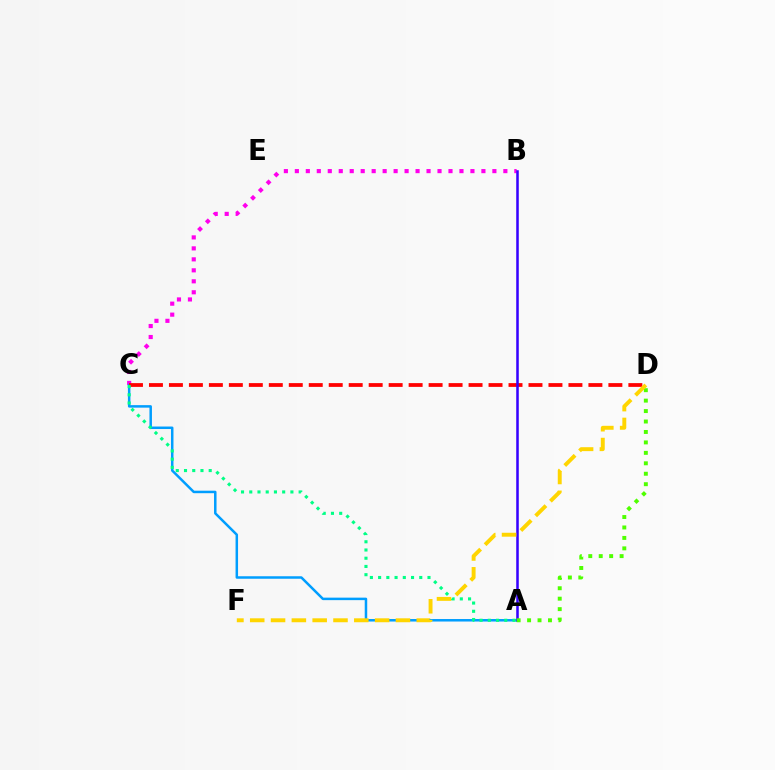{('B', 'C'): [{'color': '#ff00ed', 'line_style': 'dotted', 'thickness': 2.98}], ('A', 'C'): [{'color': '#009eff', 'line_style': 'solid', 'thickness': 1.8}, {'color': '#00ff86', 'line_style': 'dotted', 'thickness': 2.24}], ('C', 'D'): [{'color': '#ff0000', 'line_style': 'dashed', 'thickness': 2.71}], ('A', 'B'): [{'color': '#3700ff', 'line_style': 'solid', 'thickness': 1.83}], ('A', 'D'): [{'color': '#4fff00', 'line_style': 'dotted', 'thickness': 2.84}], ('D', 'F'): [{'color': '#ffd500', 'line_style': 'dashed', 'thickness': 2.83}]}